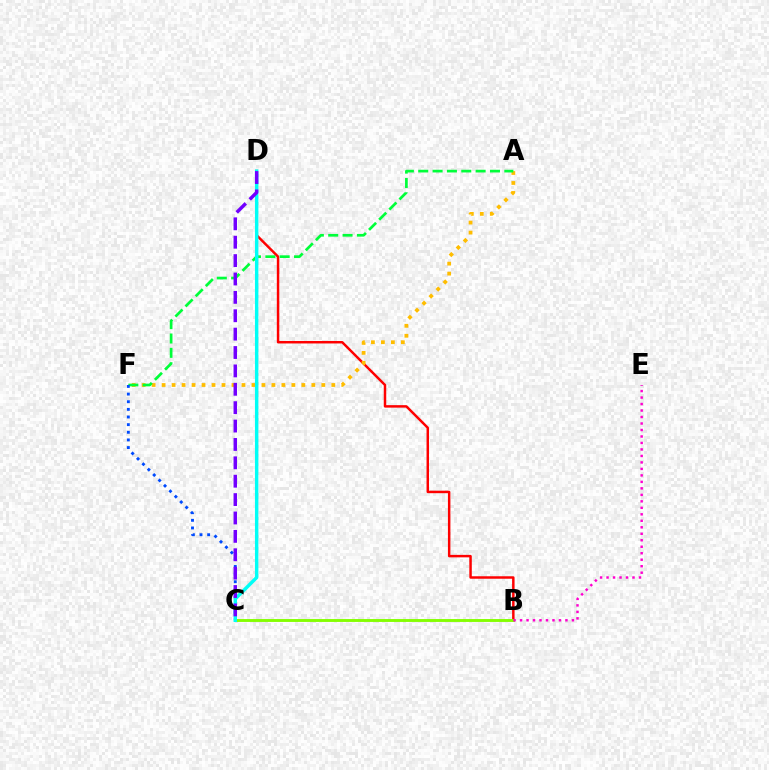{('B', 'D'): [{'color': '#ff0000', 'line_style': 'solid', 'thickness': 1.78}], ('A', 'F'): [{'color': '#ffbd00', 'line_style': 'dotted', 'thickness': 2.71}, {'color': '#00ff39', 'line_style': 'dashed', 'thickness': 1.95}], ('B', 'C'): [{'color': '#84ff00', 'line_style': 'solid', 'thickness': 2.08}], ('C', 'F'): [{'color': '#004bff', 'line_style': 'dotted', 'thickness': 2.08}], ('C', 'D'): [{'color': '#00fff6', 'line_style': 'solid', 'thickness': 2.47}, {'color': '#7200ff', 'line_style': 'dashed', 'thickness': 2.5}], ('B', 'E'): [{'color': '#ff00cf', 'line_style': 'dotted', 'thickness': 1.76}]}